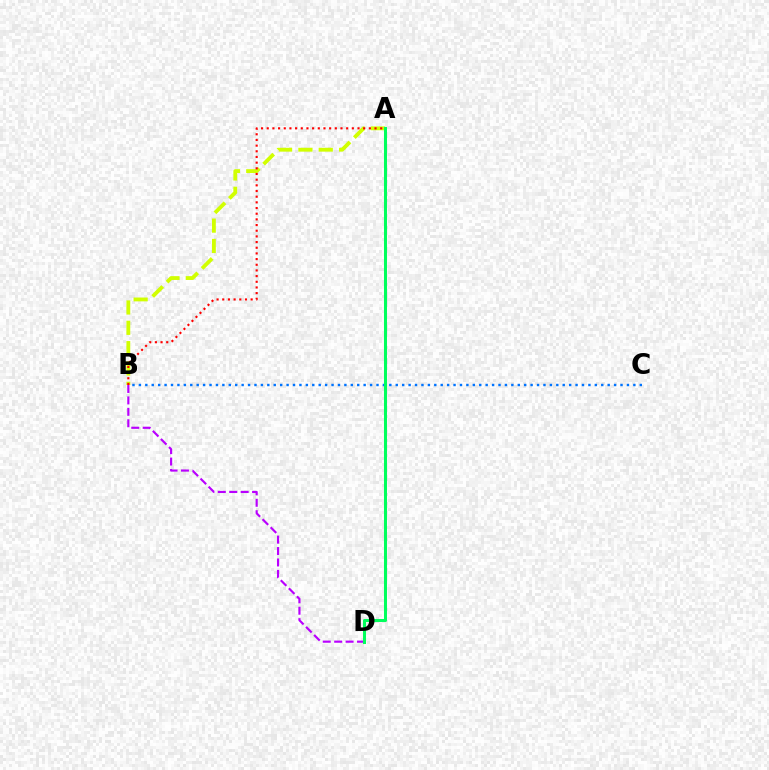{('B', 'C'): [{'color': '#0074ff', 'line_style': 'dotted', 'thickness': 1.74}], ('A', 'B'): [{'color': '#d1ff00', 'line_style': 'dashed', 'thickness': 2.76}, {'color': '#ff0000', 'line_style': 'dotted', 'thickness': 1.54}], ('B', 'D'): [{'color': '#b900ff', 'line_style': 'dashed', 'thickness': 1.55}], ('A', 'D'): [{'color': '#00ff5c', 'line_style': 'solid', 'thickness': 2.19}]}